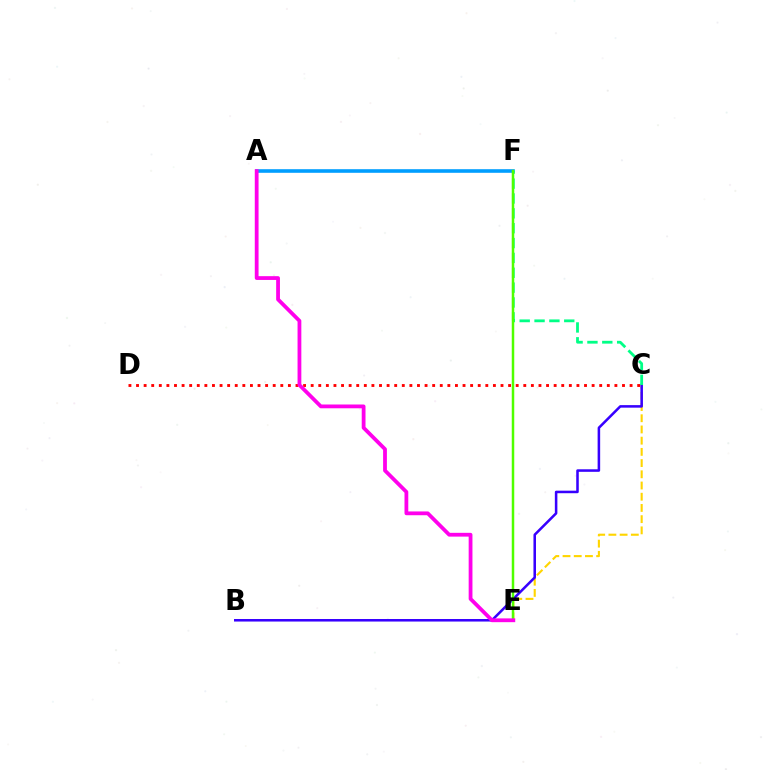{('C', 'D'): [{'color': '#ff0000', 'line_style': 'dotted', 'thickness': 2.06}], ('C', 'E'): [{'color': '#ffd500', 'line_style': 'dashed', 'thickness': 1.52}], ('B', 'C'): [{'color': '#3700ff', 'line_style': 'solid', 'thickness': 1.83}], ('A', 'F'): [{'color': '#009eff', 'line_style': 'solid', 'thickness': 2.59}], ('C', 'F'): [{'color': '#00ff86', 'line_style': 'dashed', 'thickness': 2.02}], ('E', 'F'): [{'color': '#4fff00', 'line_style': 'solid', 'thickness': 1.79}], ('A', 'E'): [{'color': '#ff00ed', 'line_style': 'solid', 'thickness': 2.73}]}